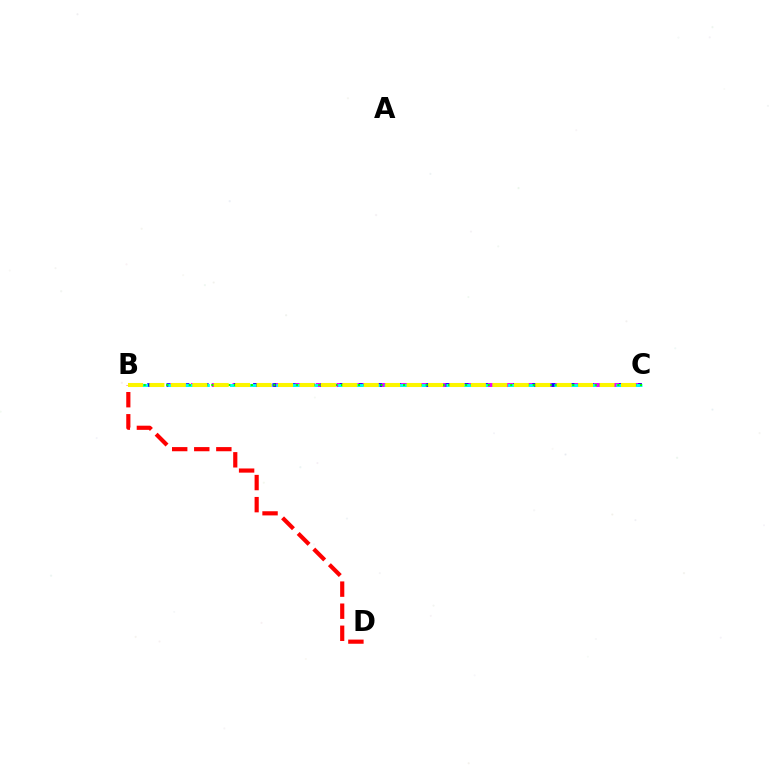{('B', 'C'): [{'color': '#ee00ff', 'line_style': 'dashed', 'thickness': 2.82}, {'color': '#0010ff', 'line_style': 'dotted', 'thickness': 2.62}, {'color': '#00fff6', 'line_style': 'dashed', 'thickness': 2.1}, {'color': '#08ff00', 'line_style': 'dotted', 'thickness': 1.53}, {'color': '#fcf500', 'line_style': 'dashed', 'thickness': 2.91}], ('B', 'D'): [{'color': '#ff0000', 'line_style': 'dashed', 'thickness': 3.0}]}